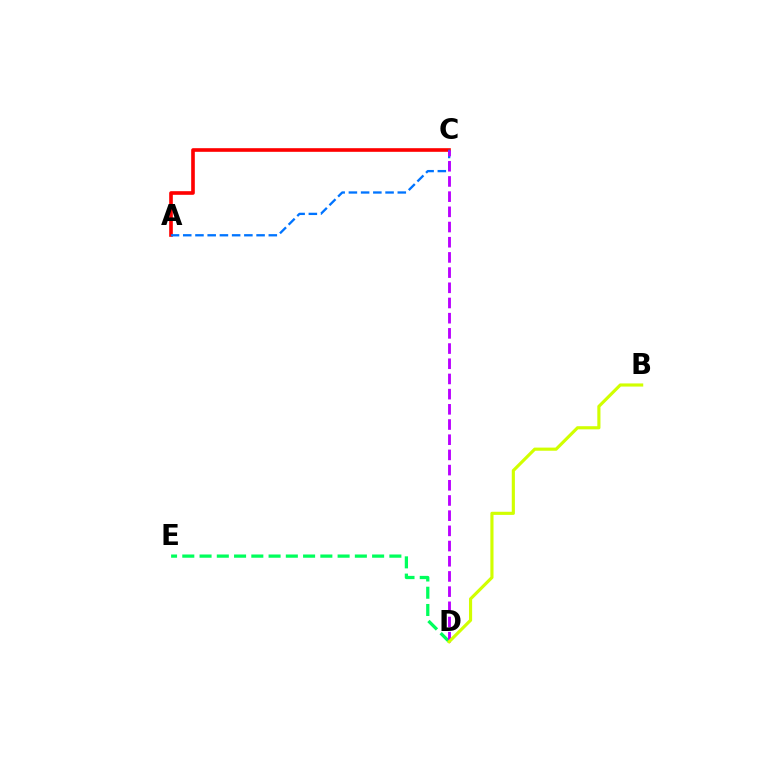{('D', 'E'): [{'color': '#00ff5c', 'line_style': 'dashed', 'thickness': 2.34}], ('A', 'C'): [{'color': '#ff0000', 'line_style': 'solid', 'thickness': 2.61}, {'color': '#0074ff', 'line_style': 'dashed', 'thickness': 1.66}], ('C', 'D'): [{'color': '#b900ff', 'line_style': 'dashed', 'thickness': 2.06}], ('B', 'D'): [{'color': '#d1ff00', 'line_style': 'solid', 'thickness': 2.26}]}